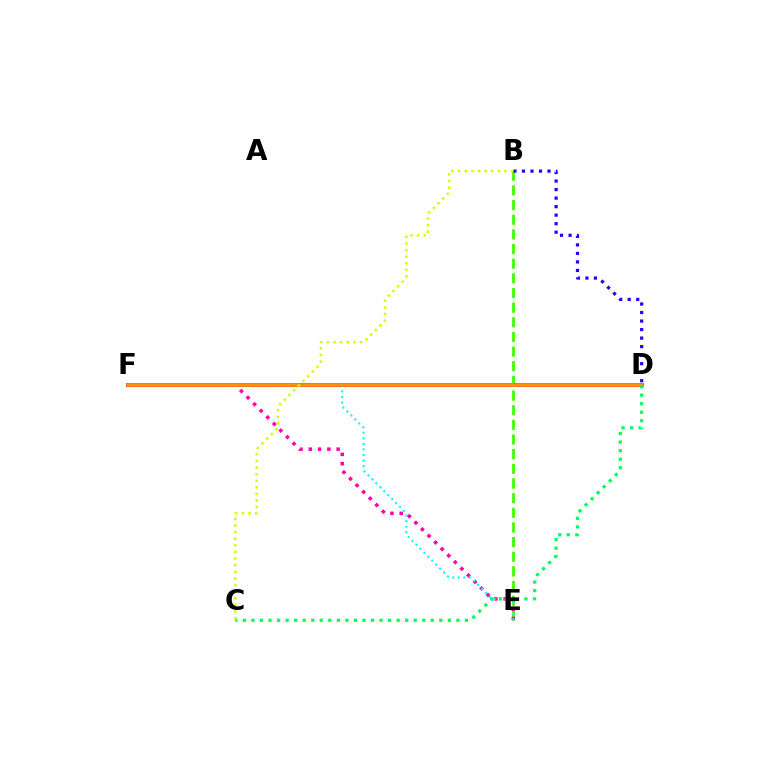{('B', 'E'): [{'color': '#3dff00', 'line_style': 'dashed', 'thickness': 1.99}], ('D', 'F'): [{'color': '#0074ff', 'line_style': 'dashed', 'thickness': 2.13}, {'color': '#ff0000', 'line_style': 'solid', 'thickness': 2.87}, {'color': '#b900ff', 'line_style': 'solid', 'thickness': 2.67}, {'color': '#ff9400', 'line_style': 'solid', 'thickness': 2.59}], ('E', 'F'): [{'color': '#ff00ac', 'line_style': 'dotted', 'thickness': 2.52}, {'color': '#00fff6', 'line_style': 'dotted', 'thickness': 1.52}], ('B', 'D'): [{'color': '#2500ff', 'line_style': 'dotted', 'thickness': 2.32}], ('C', 'D'): [{'color': '#00ff5c', 'line_style': 'dotted', 'thickness': 2.32}], ('B', 'C'): [{'color': '#d1ff00', 'line_style': 'dotted', 'thickness': 1.8}]}